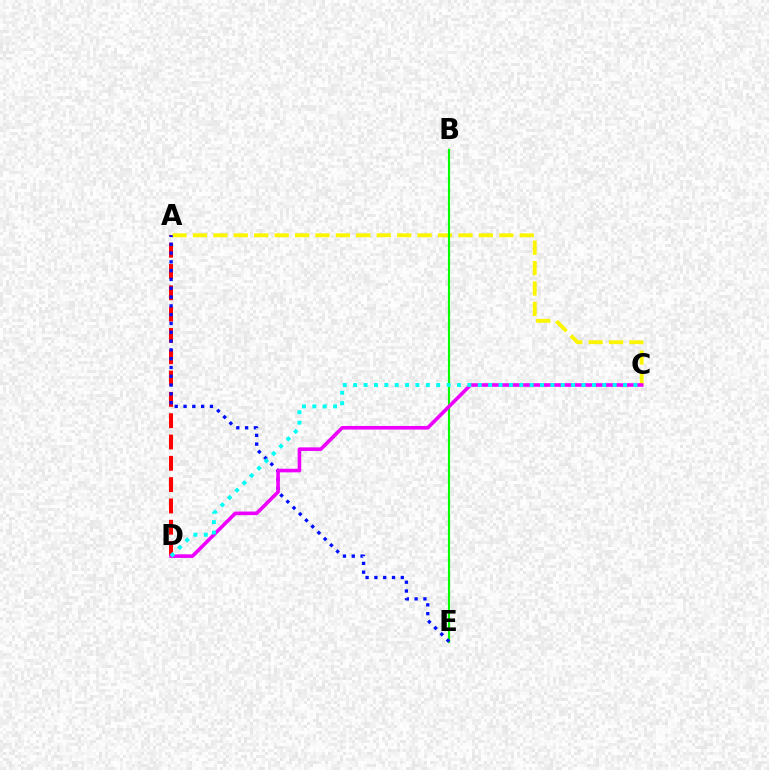{('A', 'D'): [{'color': '#ff0000', 'line_style': 'dashed', 'thickness': 2.9}], ('A', 'C'): [{'color': '#fcf500', 'line_style': 'dashed', 'thickness': 2.77}], ('B', 'E'): [{'color': '#08ff00', 'line_style': 'solid', 'thickness': 1.56}], ('A', 'E'): [{'color': '#0010ff', 'line_style': 'dotted', 'thickness': 2.39}], ('C', 'D'): [{'color': '#ee00ff', 'line_style': 'solid', 'thickness': 2.59}, {'color': '#00fff6', 'line_style': 'dotted', 'thickness': 2.82}]}